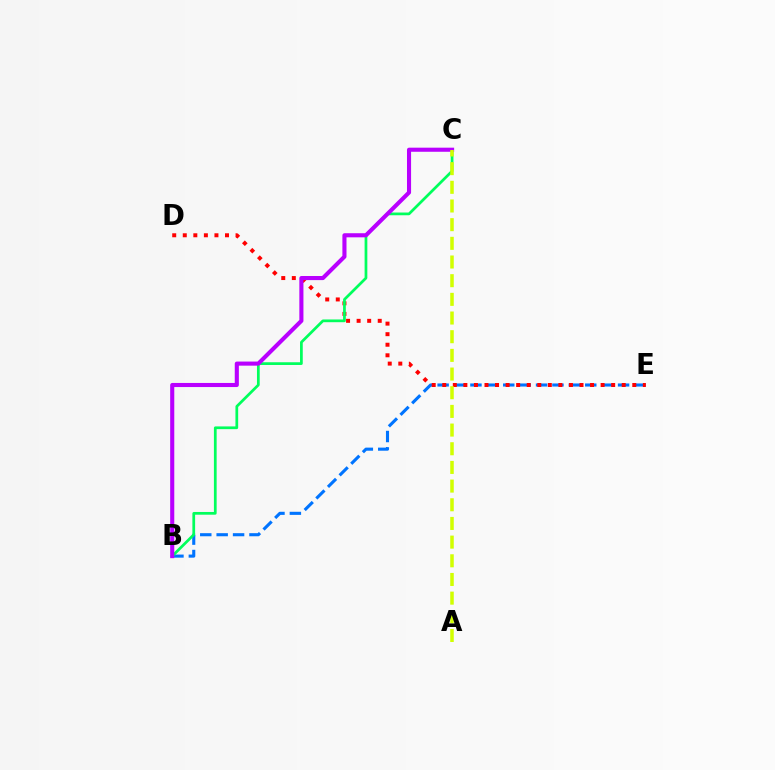{('B', 'E'): [{'color': '#0074ff', 'line_style': 'dashed', 'thickness': 2.23}], ('D', 'E'): [{'color': '#ff0000', 'line_style': 'dotted', 'thickness': 2.87}], ('B', 'C'): [{'color': '#00ff5c', 'line_style': 'solid', 'thickness': 1.97}, {'color': '#b900ff', 'line_style': 'solid', 'thickness': 2.95}], ('A', 'C'): [{'color': '#d1ff00', 'line_style': 'dashed', 'thickness': 2.54}]}